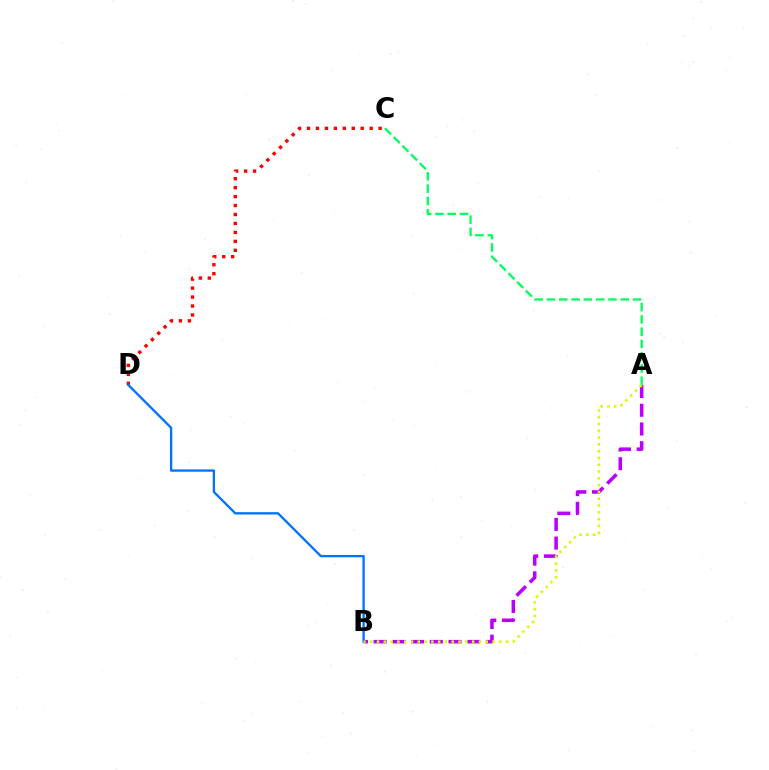{('A', 'B'): [{'color': '#b900ff', 'line_style': 'dashed', 'thickness': 2.54}, {'color': '#d1ff00', 'line_style': 'dotted', 'thickness': 1.85}], ('A', 'C'): [{'color': '#00ff5c', 'line_style': 'dashed', 'thickness': 1.67}], ('C', 'D'): [{'color': '#ff0000', 'line_style': 'dotted', 'thickness': 2.43}], ('B', 'D'): [{'color': '#0074ff', 'line_style': 'solid', 'thickness': 1.69}]}